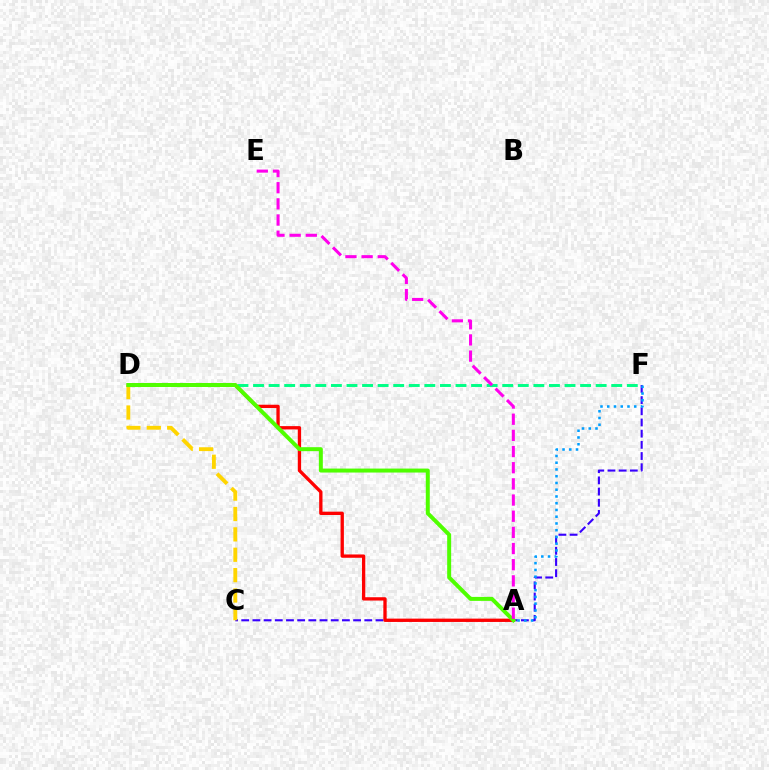{('C', 'F'): [{'color': '#3700ff', 'line_style': 'dashed', 'thickness': 1.52}], ('A', 'F'): [{'color': '#009eff', 'line_style': 'dotted', 'thickness': 1.83}], ('A', 'D'): [{'color': '#ff0000', 'line_style': 'solid', 'thickness': 2.39}, {'color': '#4fff00', 'line_style': 'solid', 'thickness': 2.86}], ('D', 'F'): [{'color': '#00ff86', 'line_style': 'dashed', 'thickness': 2.12}], ('C', 'D'): [{'color': '#ffd500', 'line_style': 'dashed', 'thickness': 2.77}], ('A', 'E'): [{'color': '#ff00ed', 'line_style': 'dashed', 'thickness': 2.2}]}